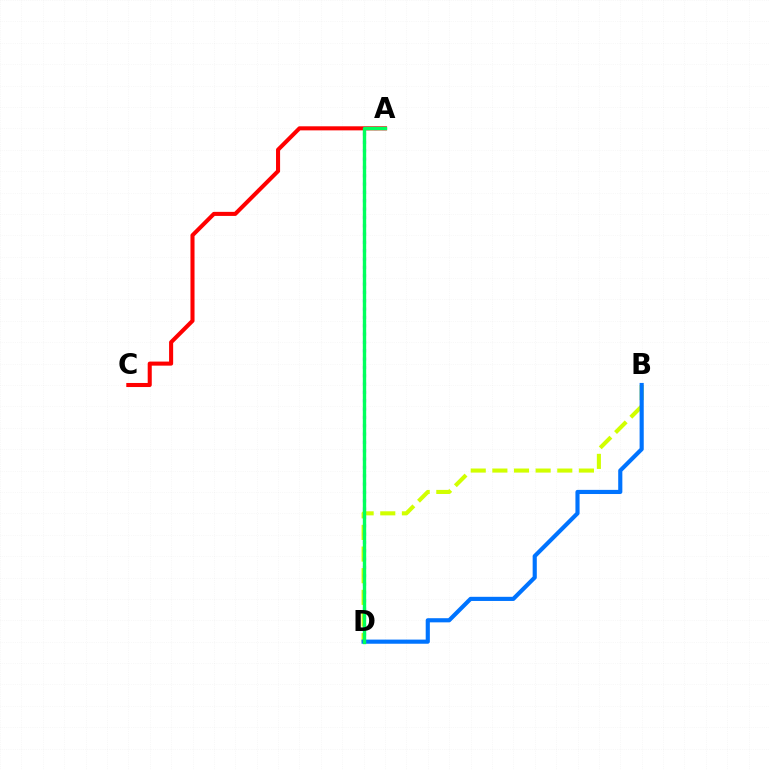{('B', 'D'): [{'color': '#d1ff00', 'line_style': 'dashed', 'thickness': 2.94}, {'color': '#0074ff', 'line_style': 'solid', 'thickness': 2.98}], ('A', 'C'): [{'color': '#ff0000', 'line_style': 'solid', 'thickness': 2.93}], ('A', 'D'): [{'color': '#b900ff', 'line_style': 'dotted', 'thickness': 2.26}, {'color': '#00ff5c', 'line_style': 'solid', 'thickness': 2.44}]}